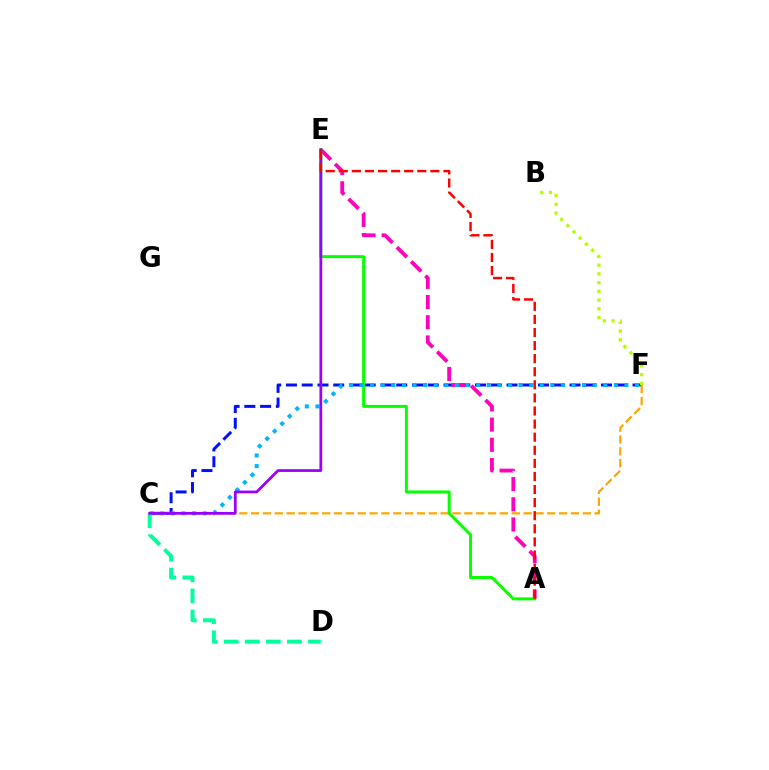{('C', 'F'): [{'color': '#0010ff', 'line_style': 'dashed', 'thickness': 2.14}, {'color': '#ffa500', 'line_style': 'dashed', 'thickness': 1.61}, {'color': '#00b5ff', 'line_style': 'dotted', 'thickness': 2.88}], ('A', 'E'): [{'color': '#ff00bd', 'line_style': 'dashed', 'thickness': 2.75}, {'color': '#08ff00', 'line_style': 'solid', 'thickness': 2.15}, {'color': '#ff0000', 'line_style': 'dashed', 'thickness': 1.78}], ('B', 'F'): [{'color': '#b3ff00', 'line_style': 'dotted', 'thickness': 2.37}], ('C', 'D'): [{'color': '#00ff9d', 'line_style': 'dashed', 'thickness': 2.87}], ('C', 'E'): [{'color': '#9b00ff', 'line_style': 'solid', 'thickness': 1.99}]}